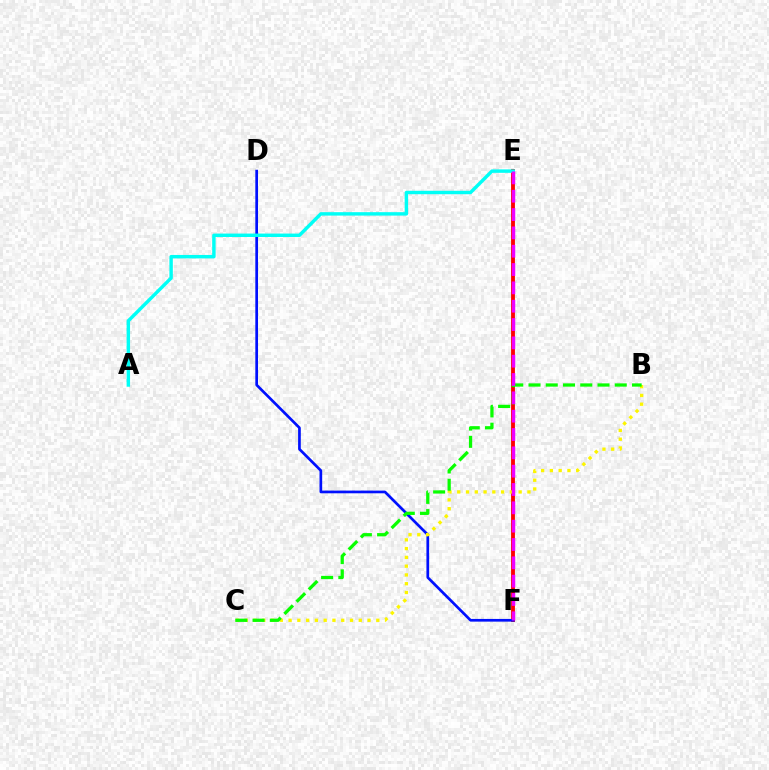{('E', 'F'): [{'color': '#ff0000', 'line_style': 'solid', 'thickness': 2.77}, {'color': '#ee00ff', 'line_style': 'dashed', 'thickness': 2.49}], ('D', 'F'): [{'color': '#0010ff', 'line_style': 'solid', 'thickness': 1.94}], ('B', 'C'): [{'color': '#fcf500', 'line_style': 'dotted', 'thickness': 2.38}, {'color': '#08ff00', 'line_style': 'dashed', 'thickness': 2.34}], ('A', 'E'): [{'color': '#00fff6', 'line_style': 'solid', 'thickness': 2.47}]}